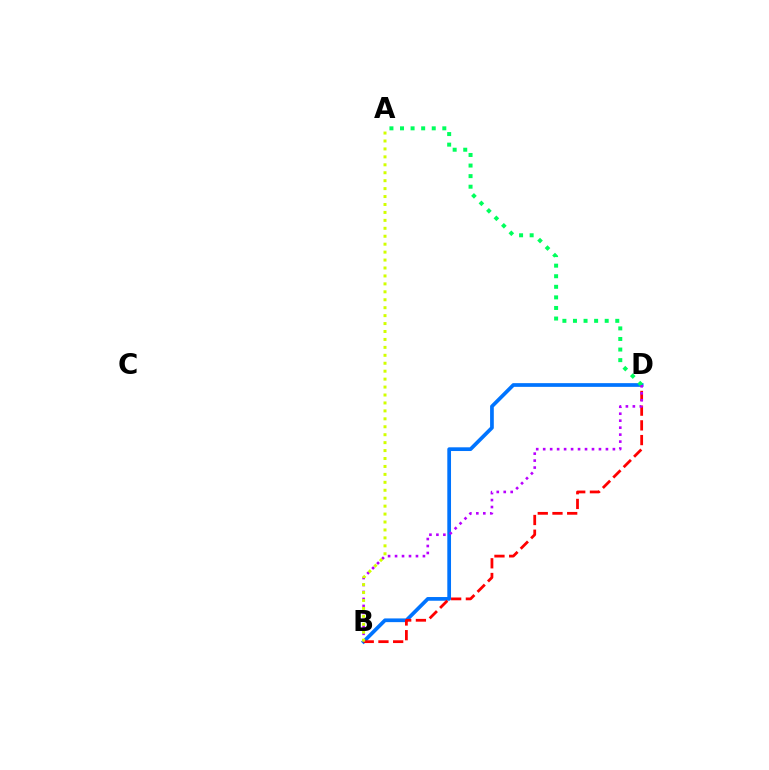{('B', 'D'): [{'color': '#0074ff', 'line_style': 'solid', 'thickness': 2.67}, {'color': '#ff0000', 'line_style': 'dashed', 'thickness': 2.0}, {'color': '#b900ff', 'line_style': 'dotted', 'thickness': 1.89}], ('A', 'D'): [{'color': '#00ff5c', 'line_style': 'dotted', 'thickness': 2.87}], ('A', 'B'): [{'color': '#d1ff00', 'line_style': 'dotted', 'thickness': 2.16}]}